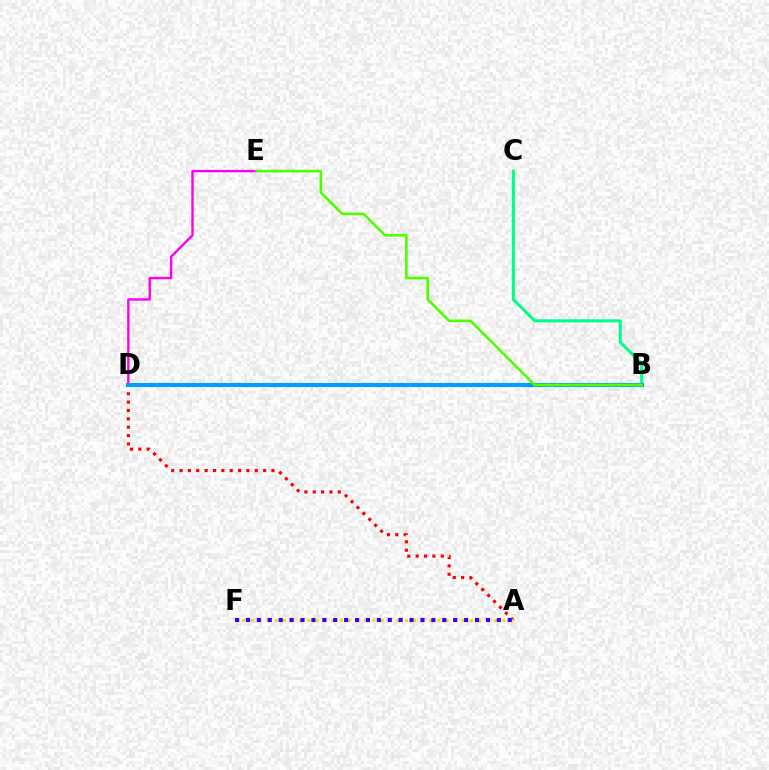{('D', 'E'): [{'color': '#ff00ed', 'line_style': 'solid', 'thickness': 1.72}], ('A', 'D'): [{'color': '#ff0000', 'line_style': 'dotted', 'thickness': 2.27}], ('A', 'F'): [{'color': '#ffd500', 'line_style': 'dotted', 'thickness': 2.21}, {'color': '#3700ff', 'line_style': 'dotted', 'thickness': 2.96}], ('B', 'C'): [{'color': '#00ff86', 'line_style': 'solid', 'thickness': 2.2}], ('B', 'D'): [{'color': '#009eff', 'line_style': 'solid', 'thickness': 2.96}], ('B', 'E'): [{'color': '#4fff00', 'line_style': 'solid', 'thickness': 1.9}]}